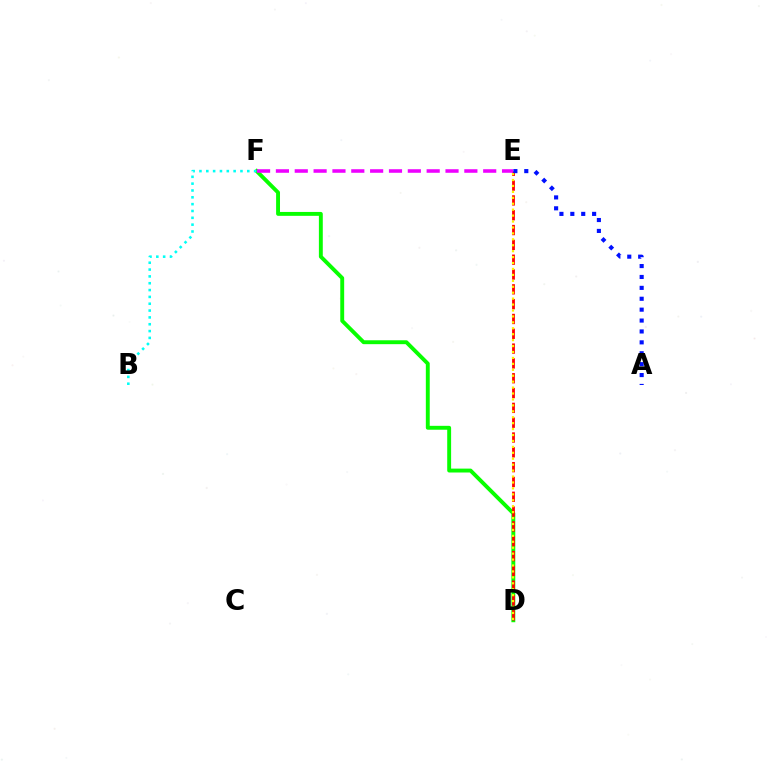{('D', 'F'): [{'color': '#08ff00', 'line_style': 'solid', 'thickness': 2.8}], ('D', 'E'): [{'color': '#ff0000', 'line_style': 'dashed', 'thickness': 2.01}, {'color': '#fcf500', 'line_style': 'dotted', 'thickness': 1.61}], ('B', 'F'): [{'color': '#00fff6', 'line_style': 'dotted', 'thickness': 1.86}], ('A', 'E'): [{'color': '#0010ff', 'line_style': 'dotted', 'thickness': 2.96}], ('E', 'F'): [{'color': '#ee00ff', 'line_style': 'dashed', 'thickness': 2.56}]}